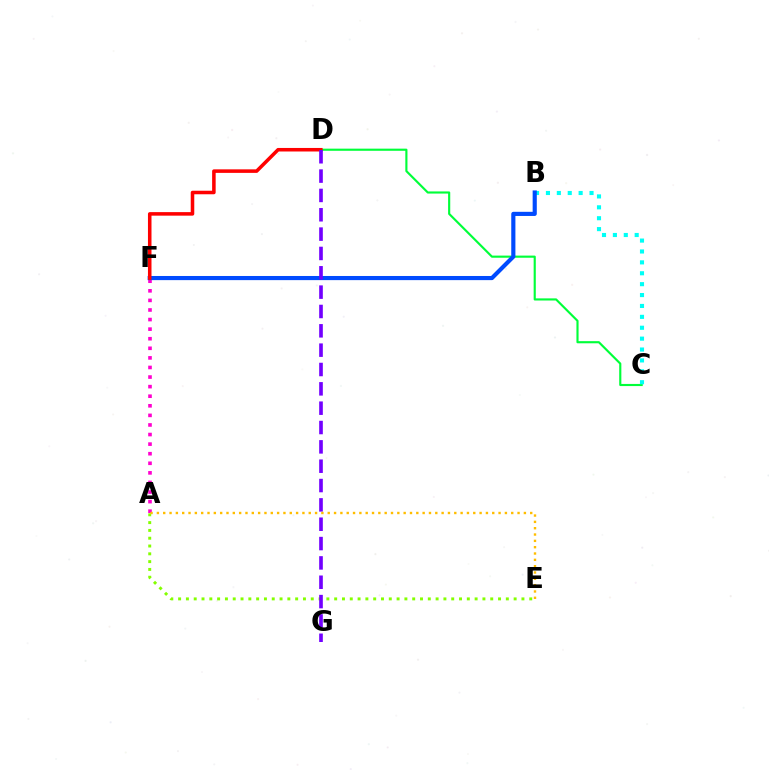{('A', 'F'): [{'color': '#ff00cf', 'line_style': 'dotted', 'thickness': 2.6}], ('C', 'D'): [{'color': '#00ff39', 'line_style': 'solid', 'thickness': 1.54}], ('B', 'C'): [{'color': '#00fff6', 'line_style': 'dotted', 'thickness': 2.96}], ('B', 'F'): [{'color': '#004bff', 'line_style': 'solid', 'thickness': 2.98}], ('D', 'F'): [{'color': '#ff0000', 'line_style': 'solid', 'thickness': 2.55}], ('A', 'E'): [{'color': '#84ff00', 'line_style': 'dotted', 'thickness': 2.12}, {'color': '#ffbd00', 'line_style': 'dotted', 'thickness': 1.72}], ('D', 'G'): [{'color': '#7200ff', 'line_style': 'dashed', 'thickness': 2.63}]}